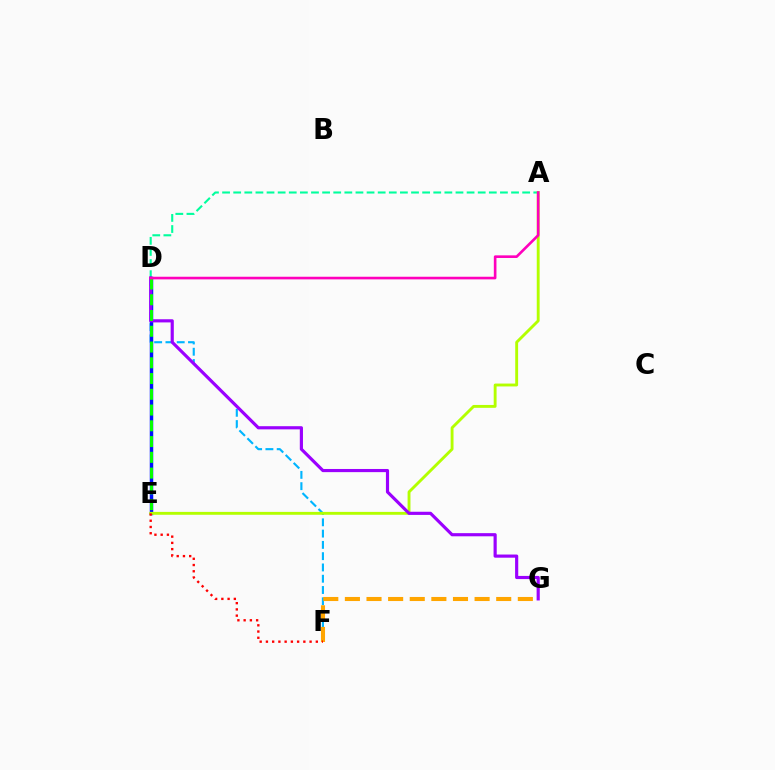{('D', 'F'): [{'color': '#00b5ff', 'line_style': 'dashed', 'thickness': 1.53}], ('A', 'D'): [{'color': '#00ff9d', 'line_style': 'dashed', 'thickness': 1.51}, {'color': '#ff00bd', 'line_style': 'solid', 'thickness': 1.89}], ('D', 'E'): [{'color': '#0010ff', 'line_style': 'solid', 'thickness': 2.5}, {'color': '#08ff00', 'line_style': 'dashed', 'thickness': 2.14}], ('F', 'G'): [{'color': '#ffa500', 'line_style': 'dashed', 'thickness': 2.94}], ('A', 'E'): [{'color': '#b3ff00', 'line_style': 'solid', 'thickness': 2.07}], ('E', 'F'): [{'color': '#ff0000', 'line_style': 'dotted', 'thickness': 1.69}], ('D', 'G'): [{'color': '#9b00ff', 'line_style': 'solid', 'thickness': 2.27}]}